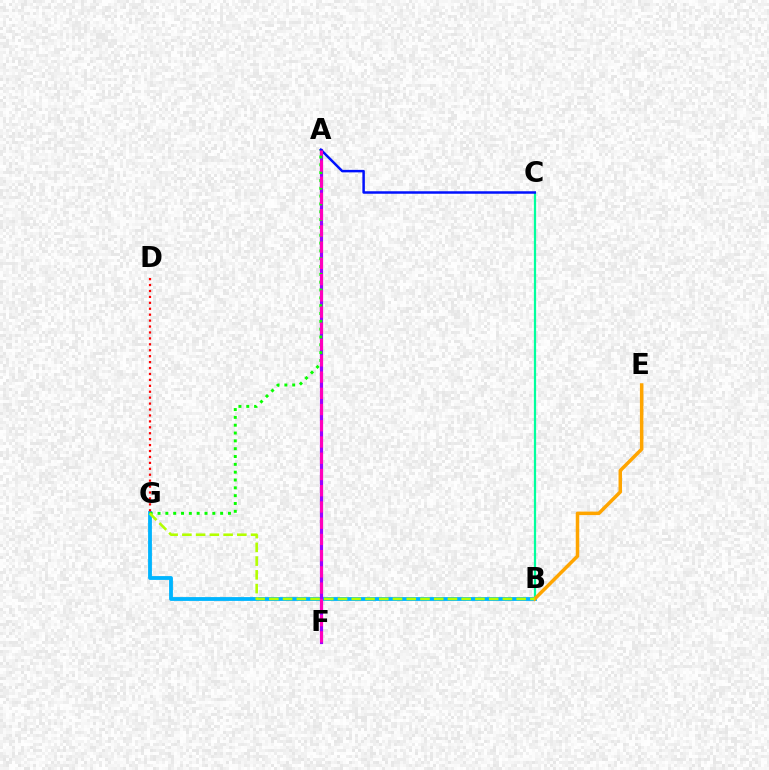{('B', 'C'): [{'color': '#00ff9d', 'line_style': 'solid', 'thickness': 1.61}], ('B', 'G'): [{'color': '#00b5ff', 'line_style': 'solid', 'thickness': 2.76}, {'color': '#b3ff00', 'line_style': 'dashed', 'thickness': 1.87}], ('A', 'F'): [{'color': '#9b00ff', 'line_style': 'solid', 'thickness': 2.28}, {'color': '#ff00bd', 'line_style': 'dashed', 'thickness': 2.21}], ('A', 'G'): [{'color': '#08ff00', 'line_style': 'dotted', 'thickness': 2.13}], ('A', 'C'): [{'color': '#0010ff', 'line_style': 'solid', 'thickness': 1.79}], ('B', 'E'): [{'color': '#ffa500', 'line_style': 'solid', 'thickness': 2.52}], ('D', 'G'): [{'color': '#ff0000', 'line_style': 'dotted', 'thickness': 1.61}]}